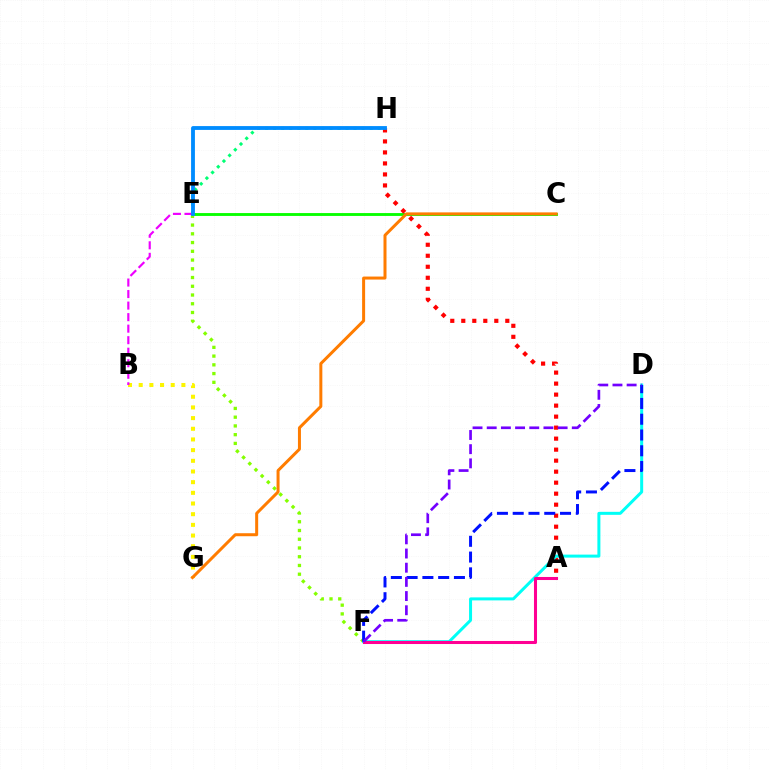{('E', 'H'): [{'color': '#00ff74', 'line_style': 'dotted', 'thickness': 2.18}, {'color': '#008cff', 'line_style': 'solid', 'thickness': 2.76}], ('C', 'E'): [{'color': '#08ff00', 'line_style': 'solid', 'thickness': 2.06}], ('B', 'G'): [{'color': '#fcf500', 'line_style': 'dotted', 'thickness': 2.9}], ('E', 'F'): [{'color': '#84ff00', 'line_style': 'dotted', 'thickness': 2.38}], ('B', 'E'): [{'color': '#ee00ff', 'line_style': 'dashed', 'thickness': 1.57}], ('A', 'H'): [{'color': '#ff0000', 'line_style': 'dotted', 'thickness': 2.99}], ('D', 'F'): [{'color': '#00fff6', 'line_style': 'solid', 'thickness': 2.16}, {'color': '#0010ff', 'line_style': 'dashed', 'thickness': 2.14}, {'color': '#7200ff', 'line_style': 'dashed', 'thickness': 1.93}], ('A', 'F'): [{'color': '#ff0094', 'line_style': 'solid', 'thickness': 2.19}], ('C', 'G'): [{'color': '#ff7c00', 'line_style': 'solid', 'thickness': 2.16}]}